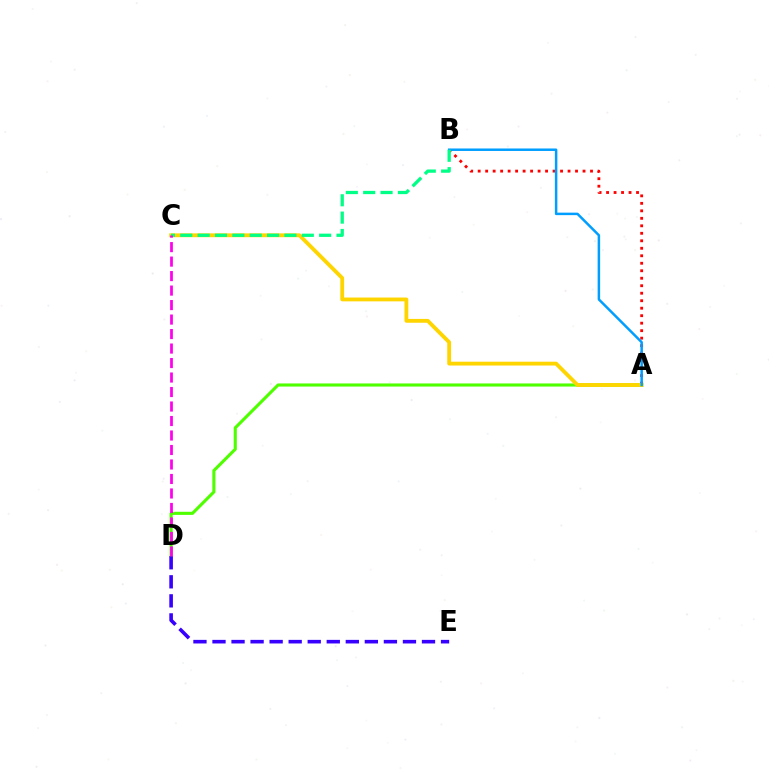{('A', 'B'): [{'color': '#ff0000', 'line_style': 'dotted', 'thickness': 2.03}, {'color': '#009eff', 'line_style': 'solid', 'thickness': 1.79}], ('A', 'D'): [{'color': '#4fff00', 'line_style': 'solid', 'thickness': 2.23}], ('A', 'C'): [{'color': '#ffd500', 'line_style': 'solid', 'thickness': 2.75}], ('B', 'C'): [{'color': '#00ff86', 'line_style': 'dashed', 'thickness': 2.36}], ('D', 'E'): [{'color': '#3700ff', 'line_style': 'dashed', 'thickness': 2.59}], ('C', 'D'): [{'color': '#ff00ed', 'line_style': 'dashed', 'thickness': 1.97}]}